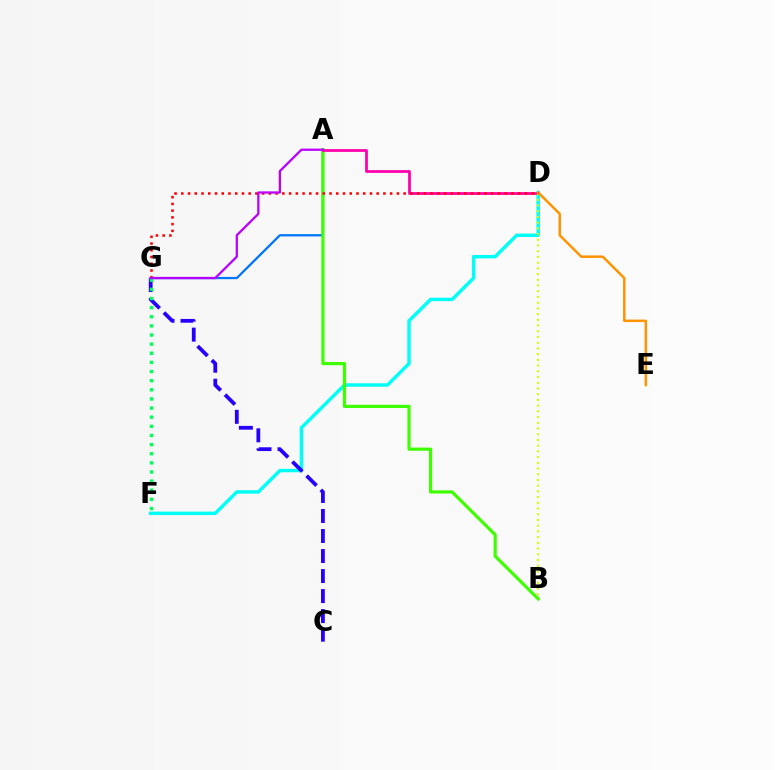{('D', 'F'): [{'color': '#00fff6', 'line_style': 'solid', 'thickness': 2.47}], ('C', 'G'): [{'color': '#2500ff', 'line_style': 'dashed', 'thickness': 2.72}], ('A', 'G'): [{'color': '#0074ff', 'line_style': 'solid', 'thickness': 1.62}, {'color': '#b900ff', 'line_style': 'solid', 'thickness': 1.63}], ('F', 'G'): [{'color': '#00ff5c', 'line_style': 'dotted', 'thickness': 2.48}], ('A', 'B'): [{'color': '#3dff00', 'line_style': 'solid', 'thickness': 2.29}], ('A', 'D'): [{'color': '#ff00ac', 'line_style': 'solid', 'thickness': 1.98}], ('B', 'D'): [{'color': '#d1ff00', 'line_style': 'dotted', 'thickness': 1.55}], ('D', 'E'): [{'color': '#ff9400', 'line_style': 'solid', 'thickness': 1.79}], ('D', 'G'): [{'color': '#ff0000', 'line_style': 'dotted', 'thickness': 1.83}]}